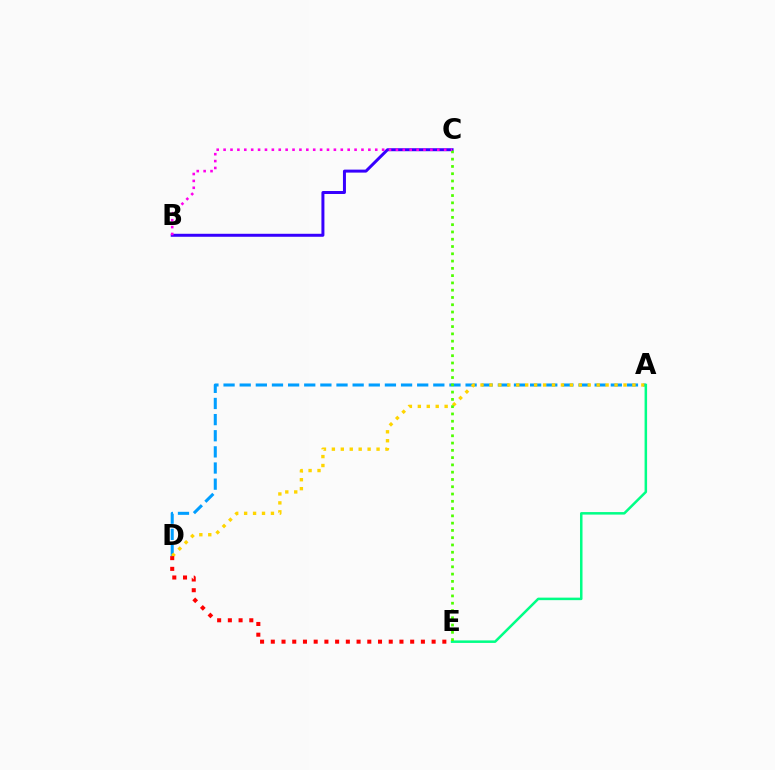{('A', 'D'): [{'color': '#009eff', 'line_style': 'dashed', 'thickness': 2.19}, {'color': '#ffd500', 'line_style': 'dotted', 'thickness': 2.43}], ('B', 'C'): [{'color': '#3700ff', 'line_style': 'solid', 'thickness': 2.15}, {'color': '#ff00ed', 'line_style': 'dotted', 'thickness': 1.87}], ('A', 'E'): [{'color': '#00ff86', 'line_style': 'solid', 'thickness': 1.81}], ('C', 'E'): [{'color': '#4fff00', 'line_style': 'dotted', 'thickness': 1.98}], ('D', 'E'): [{'color': '#ff0000', 'line_style': 'dotted', 'thickness': 2.91}]}